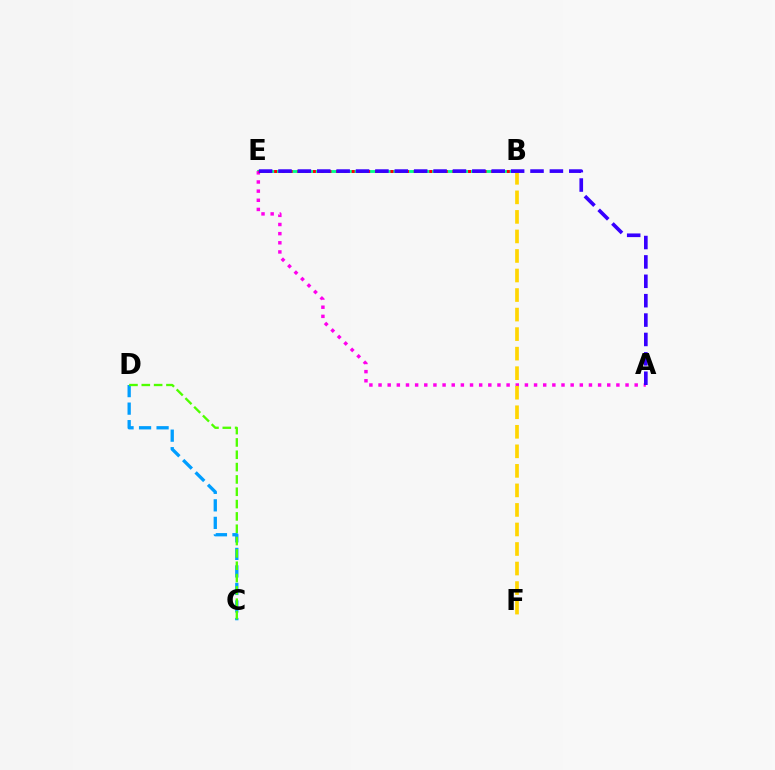{('B', 'E'): [{'color': '#00ff86', 'line_style': 'solid', 'thickness': 2.05}, {'color': '#ff0000', 'line_style': 'dotted', 'thickness': 2.11}], ('C', 'D'): [{'color': '#009eff', 'line_style': 'dashed', 'thickness': 2.38}, {'color': '#4fff00', 'line_style': 'dashed', 'thickness': 1.68}], ('A', 'E'): [{'color': '#ff00ed', 'line_style': 'dotted', 'thickness': 2.49}, {'color': '#3700ff', 'line_style': 'dashed', 'thickness': 2.63}], ('B', 'F'): [{'color': '#ffd500', 'line_style': 'dashed', 'thickness': 2.65}]}